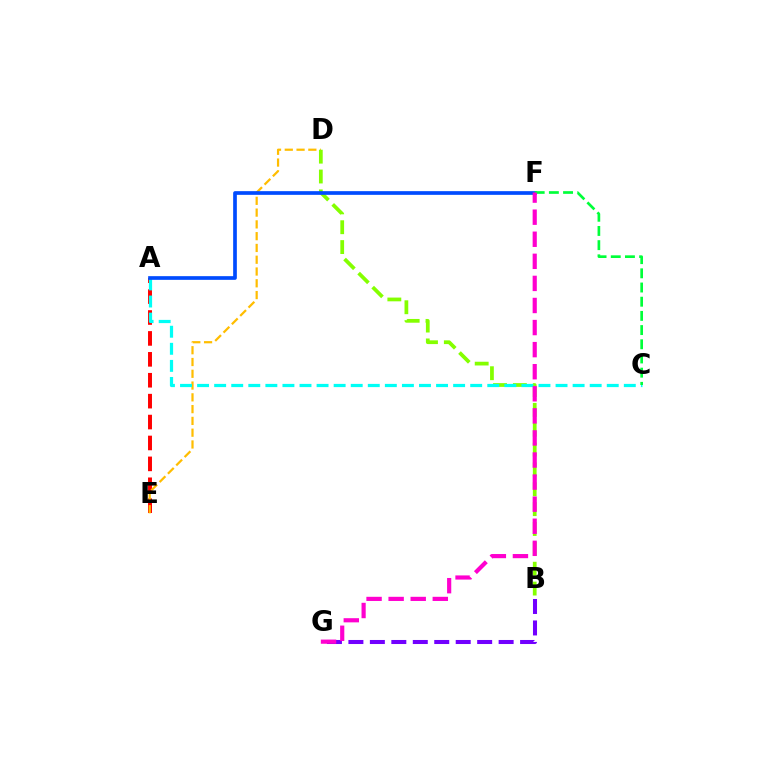{('B', 'G'): [{'color': '#7200ff', 'line_style': 'dashed', 'thickness': 2.92}], ('A', 'E'): [{'color': '#ff0000', 'line_style': 'dashed', 'thickness': 2.84}], ('D', 'E'): [{'color': '#ffbd00', 'line_style': 'dashed', 'thickness': 1.6}], ('B', 'D'): [{'color': '#84ff00', 'line_style': 'dashed', 'thickness': 2.7}], ('A', 'C'): [{'color': '#00fff6', 'line_style': 'dashed', 'thickness': 2.32}], ('A', 'F'): [{'color': '#004bff', 'line_style': 'solid', 'thickness': 2.66}], ('C', 'F'): [{'color': '#00ff39', 'line_style': 'dashed', 'thickness': 1.93}], ('F', 'G'): [{'color': '#ff00cf', 'line_style': 'dashed', 'thickness': 3.0}]}